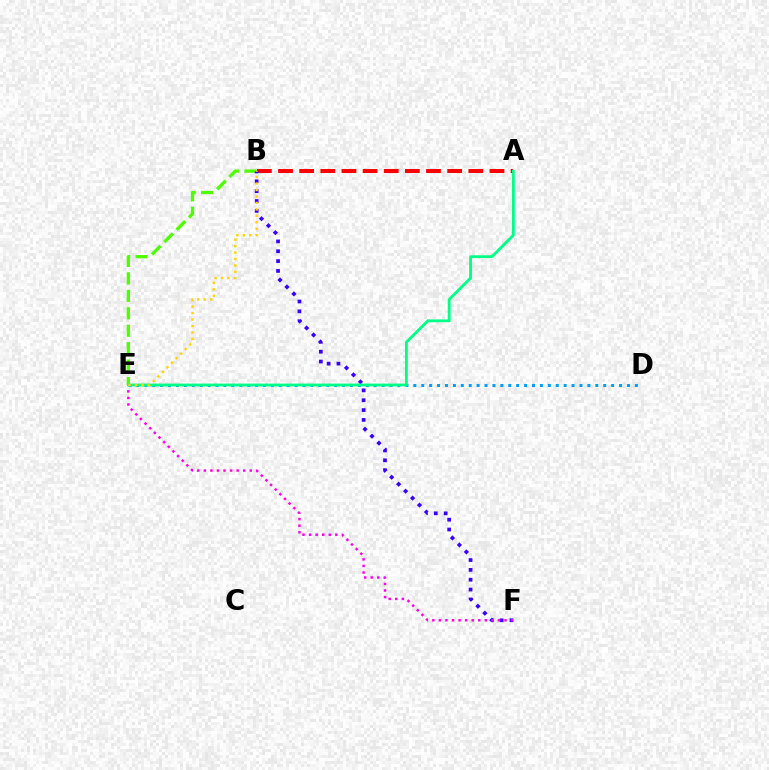{('B', 'E'): [{'color': '#4fff00', 'line_style': 'dashed', 'thickness': 2.37}, {'color': '#ffd500', 'line_style': 'dotted', 'thickness': 1.75}], ('A', 'B'): [{'color': '#ff0000', 'line_style': 'dashed', 'thickness': 2.87}], ('D', 'E'): [{'color': '#009eff', 'line_style': 'dotted', 'thickness': 2.15}], ('B', 'F'): [{'color': '#3700ff', 'line_style': 'dotted', 'thickness': 2.68}], ('E', 'F'): [{'color': '#ff00ed', 'line_style': 'dotted', 'thickness': 1.78}], ('A', 'E'): [{'color': '#00ff86', 'line_style': 'solid', 'thickness': 2.02}]}